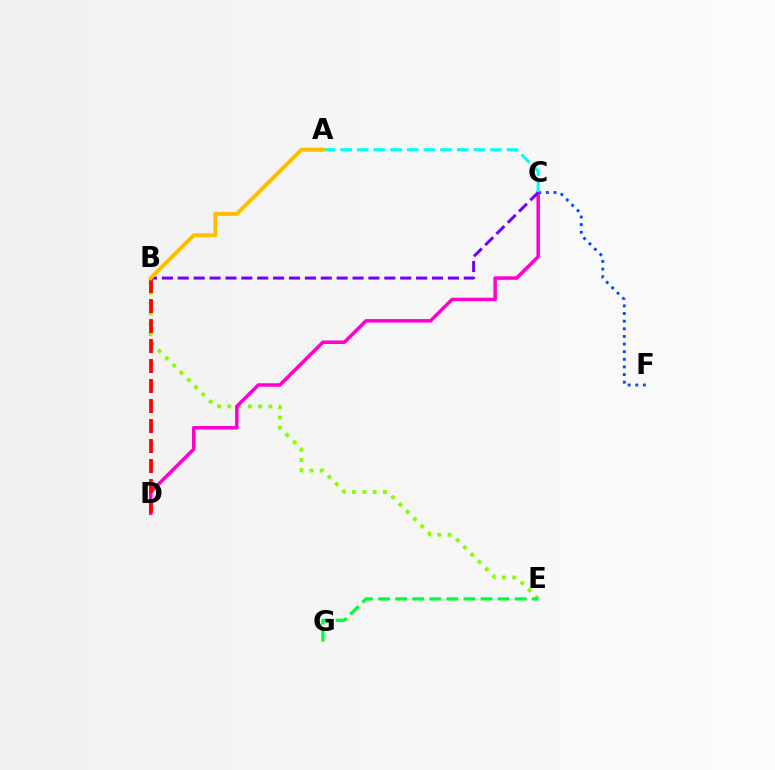{('B', 'E'): [{'color': '#84ff00', 'line_style': 'dotted', 'thickness': 2.79}], ('C', 'D'): [{'color': '#ff00cf', 'line_style': 'solid', 'thickness': 2.52}], ('C', 'F'): [{'color': '#004bff', 'line_style': 'dotted', 'thickness': 2.07}], ('B', 'D'): [{'color': '#ff0000', 'line_style': 'dashed', 'thickness': 2.72}], ('E', 'G'): [{'color': '#00ff39', 'line_style': 'dashed', 'thickness': 2.32}], ('A', 'C'): [{'color': '#00fff6', 'line_style': 'dashed', 'thickness': 2.26}], ('B', 'C'): [{'color': '#7200ff', 'line_style': 'dashed', 'thickness': 2.16}], ('A', 'B'): [{'color': '#ffbd00', 'line_style': 'solid', 'thickness': 2.82}]}